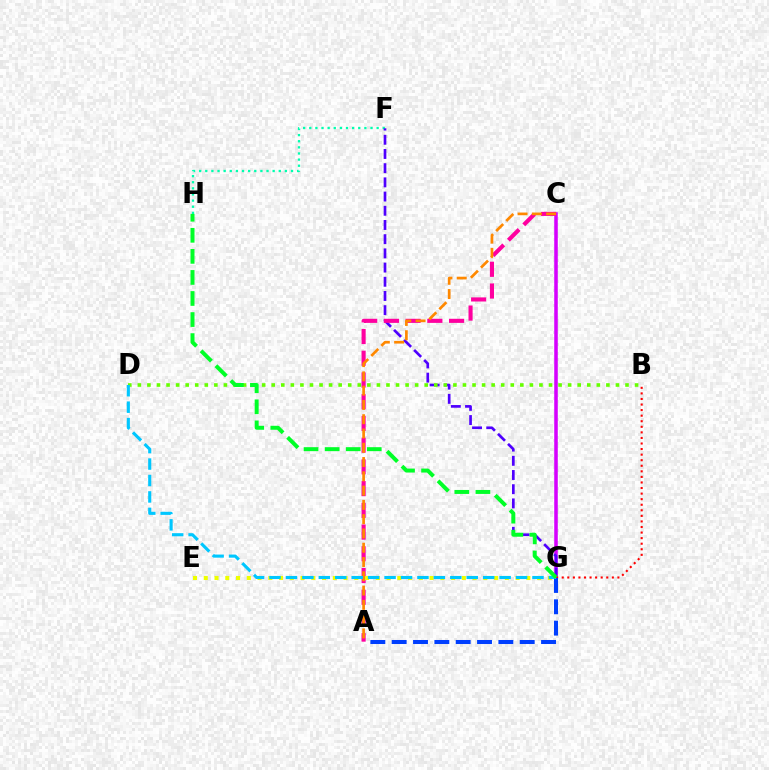{('F', 'H'): [{'color': '#00ffaf', 'line_style': 'dotted', 'thickness': 1.66}], ('C', 'G'): [{'color': '#d600ff', 'line_style': 'solid', 'thickness': 2.55}], ('F', 'G'): [{'color': '#4f00ff', 'line_style': 'dashed', 'thickness': 1.93}], ('B', 'D'): [{'color': '#66ff00', 'line_style': 'dotted', 'thickness': 2.6}], ('A', 'C'): [{'color': '#ff00a0', 'line_style': 'dashed', 'thickness': 2.95}, {'color': '#ff8800', 'line_style': 'dashed', 'thickness': 1.94}], ('E', 'G'): [{'color': '#eeff00', 'line_style': 'dotted', 'thickness': 2.92}], ('B', 'G'): [{'color': '#ff0000', 'line_style': 'dotted', 'thickness': 1.51}], ('A', 'G'): [{'color': '#003fff', 'line_style': 'dashed', 'thickness': 2.9}], ('D', 'G'): [{'color': '#00c7ff', 'line_style': 'dashed', 'thickness': 2.23}], ('G', 'H'): [{'color': '#00ff27', 'line_style': 'dashed', 'thickness': 2.86}]}